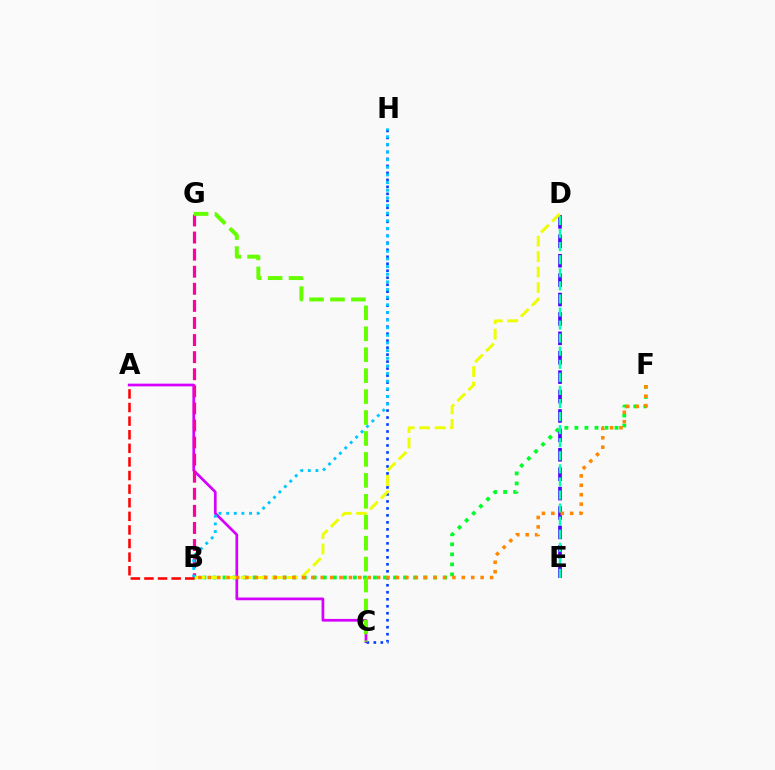{('D', 'E'): [{'color': '#4f00ff', 'line_style': 'dashed', 'thickness': 2.64}, {'color': '#00ffaf', 'line_style': 'dashed', 'thickness': 1.78}], ('A', 'C'): [{'color': '#d600ff', 'line_style': 'solid', 'thickness': 1.95}], ('C', 'H'): [{'color': '#003fff', 'line_style': 'dotted', 'thickness': 1.9}], ('B', 'G'): [{'color': '#ff00a0', 'line_style': 'dashed', 'thickness': 2.32}], ('B', 'F'): [{'color': '#00ff27', 'line_style': 'dotted', 'thickness': 2.73}, {'color': '#ff8800', 'line_style': 'dotted', 'thickness': 2.56}], ('B', 'D'): [{'color': '#eeff00', 'line_style': 'dashed', 'thickness': 2.1}], ('B', 'H'): [{'color': '#00c7ff', 'line_style': 'dotted', 'thickness': 2.08}], ('C', 'G'): [{'color': '#66ff00', 'line_style': 'dashed', 'thickness': 2.84}], ('A', 'B'): [{'color': '#ff0000', 'line_style': 'dashed', 'thickness': 1.85}]}